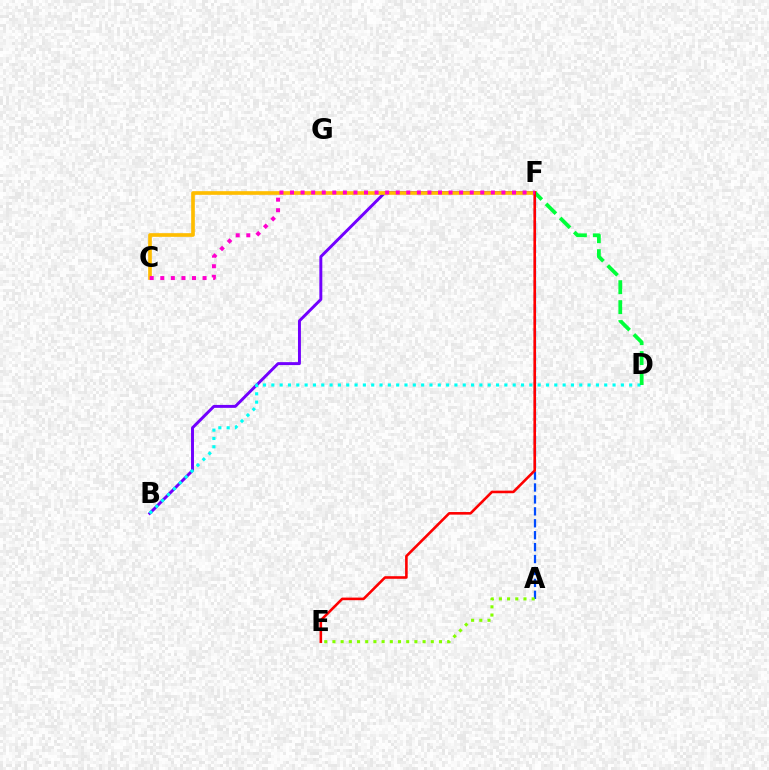{('B', 'F'): [{'color': '#7200ff', 'line_style': 'solid', 'thickness': 2.12}], ('A', 'F'): [{'color': '#004bff', 'line_style': 'dashed', 'thickness': 1.62}], ('C', 'F'): [{'color': '#ffbd00', 'line_style': 'solid', 'thickness': 2.64}, {'color': '#ff00cf', 'line_style': 'dotted', 'thickness': 2.87}], ('B', 'D'): [{'color': '#00fff6', 'line_style': 'dotted', 'thickness': 2.26}], ('A', 'E'): [{'color': '#84ff00', 'line_style': 'dotted', 'thickness': 2.23}], ('D', 'F'): [{'color': '#00ff39', 'line_style': 'dashed', 'thickness': 2.71}], ('E', 'F'): [{'color': '#ff0000', 'line_style': 'solid', 'thickness': 1.87}]}